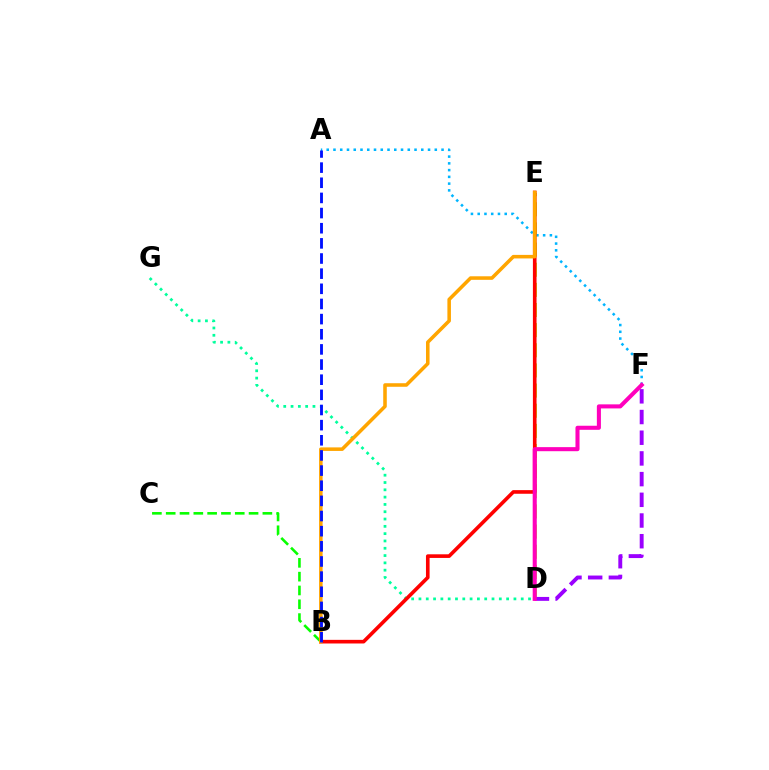{('D', 'G'): [{'color': '#00ff9d', 'line_style': 'dotted', 'thickness': 1.98}], ('D', 'E'): [{'color': '#b3ff00', 'line_style': 'dashed', 'thickness': 2.74}], ('A', 'F'): [{'color': '#00b5ff', 'line_style': 'dotted', 'thickness': 1.83}], ('B', 'C'): [{'color': '#08ff00', 'line_style': 'dashed', 'thickness': 1.88}], ('B', 'E'): [{'color': '#ff0000', 'line_style': 'solid', 'thickness': 2.61}, {'color': '#ffa500', 'line_style': 'solid', 'thickness': 2.56}], ('D', 'F'): [{'color': '#9b00ff', 'line_style': 'dashed', 'thickness': 2.81}, {'color': '#ff00bd', 'line_style': 'solid', 'thickness': 2.92}], ('A', 'B'): [{'color': '#0010ff', 'line_style': 'dashed', 'thickness': 2.06}]}